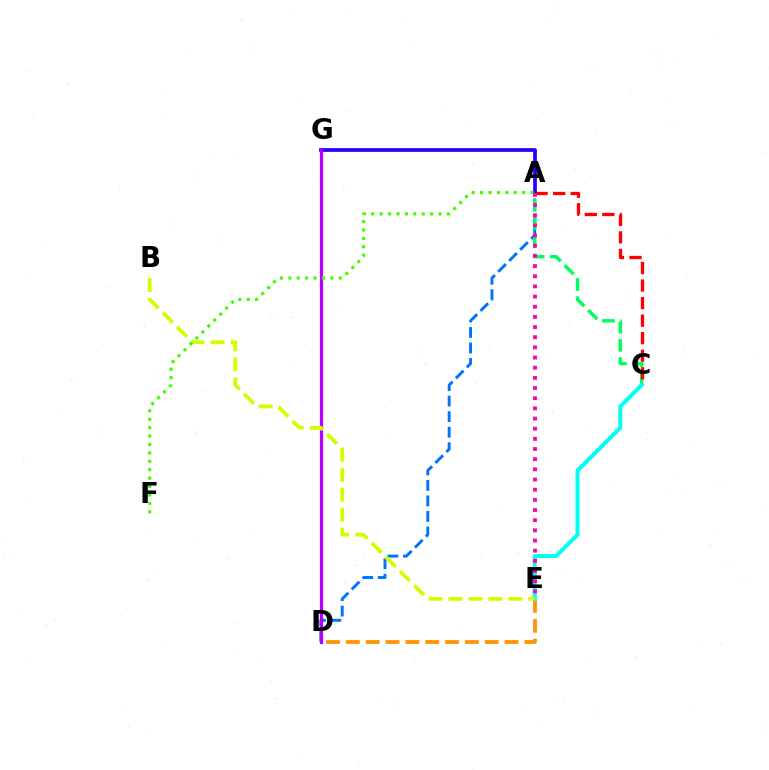{('A', 'D'): [{'color': '#0074ff', 'line_style': 'dashed', 'thickness': 2.11}], ('A', 'C'): [{'color': '#00ff5c', 'line_style': 'dashed', 'thickness': 2.48}, {'color': '#ff0000', 'line_style': 'dashed', 'thickness': 2.38}], ('D', 'E'): [{'color': '#ff9400', 'line_style': 'dashed', 'thickness': 2.7}], ('A', 'G'): [{'color': '#2500ff', 'line_style': 'solid', 'thickness': 2.69}], ('C', 'E'): [{'color': '#00fff6', 'line_style': 'solid', 'thickness': 2.9}], ('D', 'G'): [{'color': '#b900ff', 'line_style': 'solid', 'thickness': 2.35}], ('B', 'E'): [{'color': '#d1ff00', 'line_style': 'dashed', 'thickness': 2.71}], ('A', 'F'): [{'color': '#3dff00', 'line_style': 'dotted', 'thickness': 2.28}], ('A', 'E'): [{'color': '#ff00ac', 'line_style': 'dotted', 'thickness': 2.76}]}